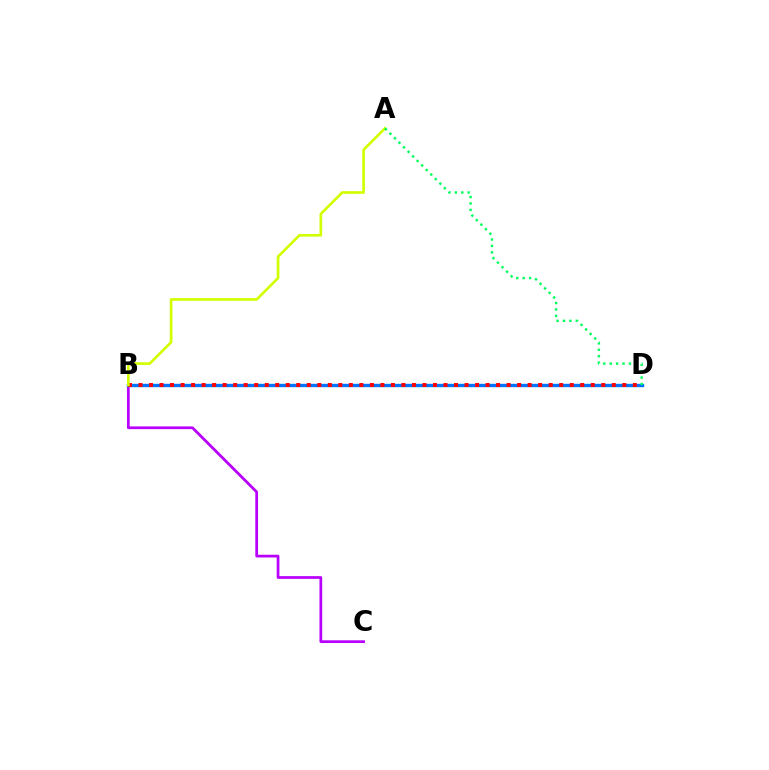{('B', 'C'): [{'color': '#b900ff', 'line_style': 'solid', 'thickness': 1.97}], ('B', 'D'): [{'color': '#0074ff', 'line_style': 'solid', 'thickness': 2.44}, {'color': '#ff0000', 'line_style': 'dotted', 'thickness': 2.86}], ('A', 'B'): [{'color': '#d1ff00', 'line_style': 'solid', 'thickness': 1.93}], ('A', 'D'): [{'color': '#00ff5c', 'line_style': 'dotted', 'thickness': 1.74}]}